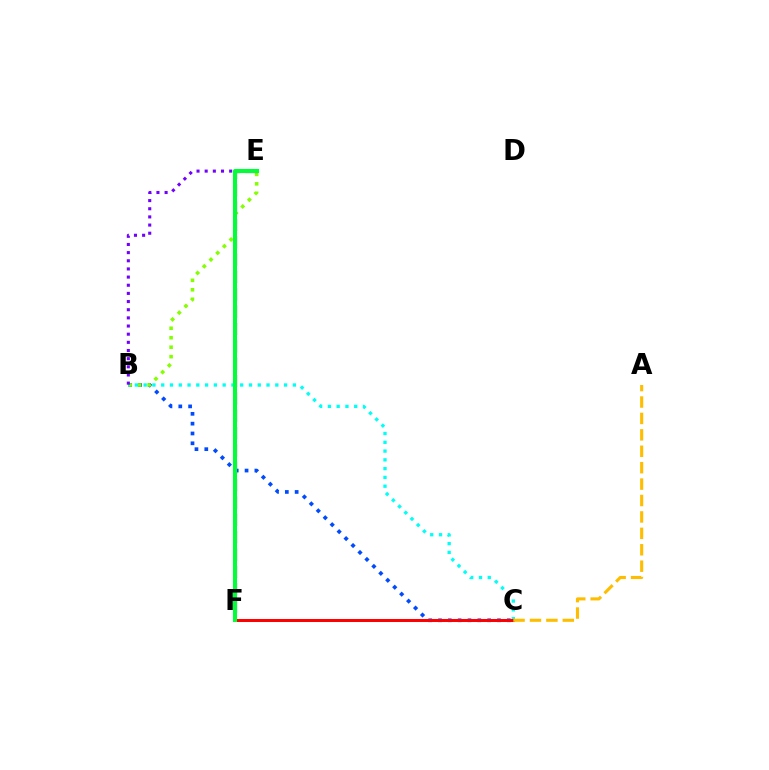{('B', 'C'): [{'color': '#004bff', 'line_style': 'dotted', 'thickness': 2.67}, {'color': '#00fff6', 'line_style': 'dotted', 'thickness': 2.38}], ('B', 'E'): [{'color': '#84ff00', 'line_style': 'dotted', 'thickness': 2.57}, {'color': '#7200ff', 'line_style': 'dotted', 'thickness': 2.22}], ('E', 'F'): [{'color': '#ff00cf', 'line_style': 'dashed', 'thickness': 2.36}, {'color': '#00ff39', 'line_style': 'solid', 'thickness': 2.93}], ('C', 'F'): [{'color': '#ff0000', 'line_style': 'solid', 'thickness': 2.15}], ('A', 'C'): [{'color': '#ffbd00', 'line_style': 'dashed', 'thickness': 2.23}]}